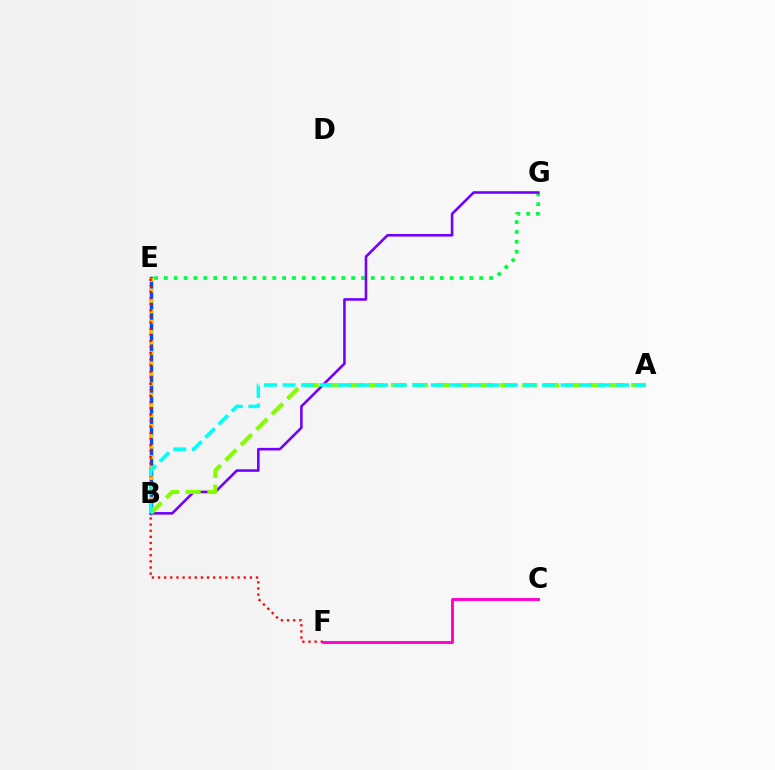{('B', 'E'): [{'color': '#004bff', 'line_style': 'solid', 'thickness': 2.47}, {'color': '#ffbd00', 'line_style': 'dotted', 'thickness': 2.83}], ('E', 'F'): [{'color': '#ff0000', 'line_style': 'dotted', 'thickness': 1.66}], ('E', 'G'): [{'color': '#00ff39', 'line_style': 'dotted', 'thickness': 2.68}], ('B', 'G'): [{'color': '#7200ff', 'line_style': 'solid', 'thickness': 1.87}], ('C', 'F'): [{'color': '#ff00cf', 'line_style': 'solid', 'thickness': 2.08}], ('A', 'B'): [{'color': '#84ff00', 'line_style': 'dashed', 'thickness': 2.97}, {'color': '#00fff6', 'line_style': 'dashed', 'thickness': 2.52}]}